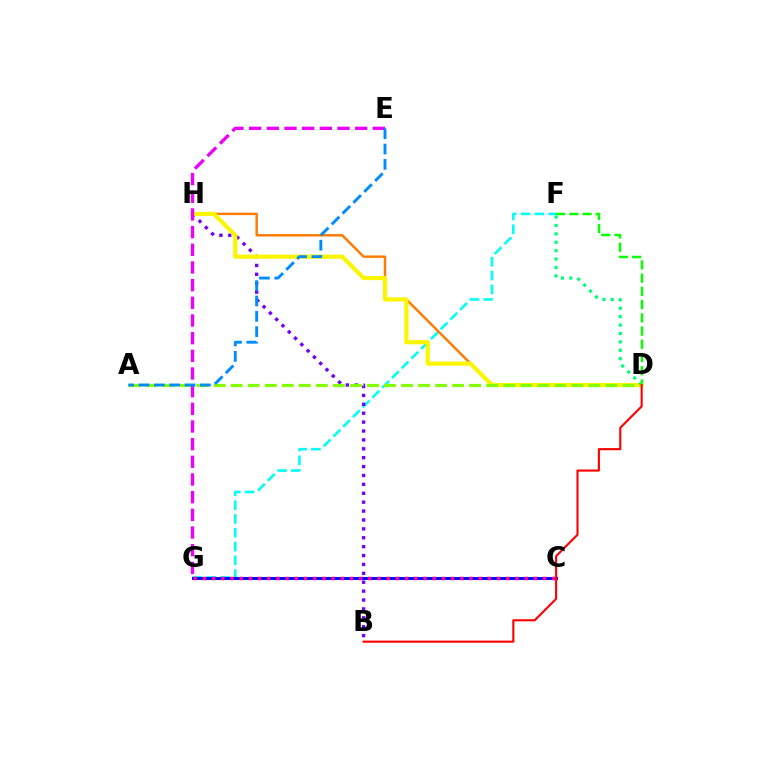{('F', 'G'): [{'color': '#00fff6', 'line_style': 'dashed', 'thickness': 1.87}], ('B', 'H'): [{'color': '#7200ff', 'line_style': 'dotted', 'thickness': 2.42}], ('D', 'H'): [{'color': '#ff7c00', 'line_style': 'solid', 'thickness': 1.76}, {'color': '#fcf500', 'line_style': 'solid', 'thickness': 3.0}], ('D', 'F'): [{'color': '#08ff00', 'line_style': 'dashed', 'thickness': 1.8}, {'color': '#00ff74', 'line_style': 'dotted', 'thickness': 2.28}], ('C', 'G'): [{'color': '#0010ff', 'line_style': 'solid', 'thickness': 2.2}, {'color': '#ff0094', 'line_style': 'dotted', 'thickness': 2.5}], ('A', 'D'): [{'color': '#84ff00', 'line_style': 'dashed', 'thickness': 2.31}], ('B', 'D'): [{'color': '#ff0000', 'line_style': 'solid', 'thickness': 1.53}], ('E', 'G'): [{'color': '#ee00ff', 'line_style': 'dashed', 'thickness': 2.4}], ('A', 'E'): [{'color': '#008cff', 'line_style': 'dashed', 'thickness': 2.08}]}